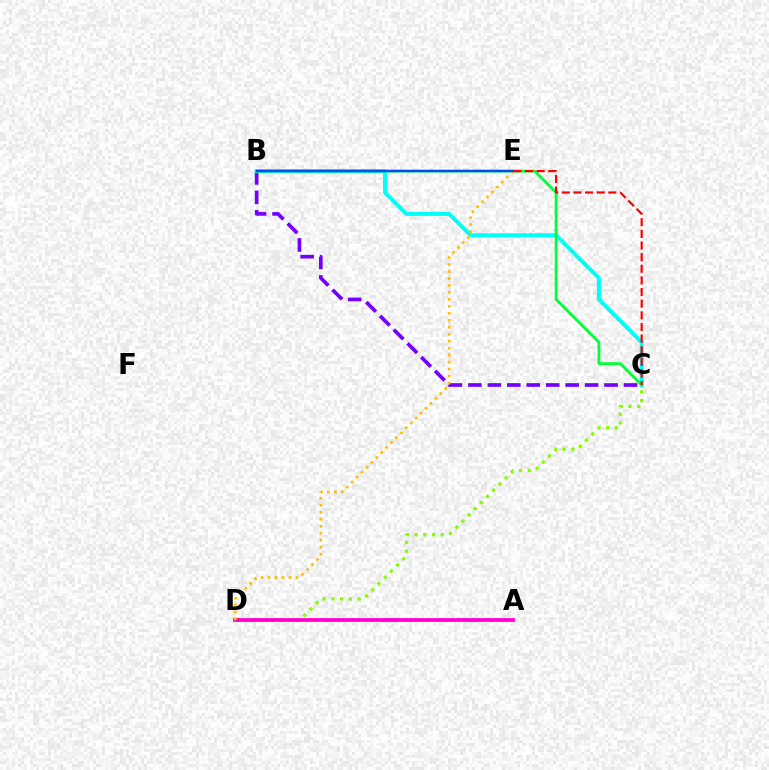{('C', 'D'): [{'color': '#84ff00', 'line_style': 'dotted', 'thickness': 2.37}], ('A', 'D'): [{'color': '#ff00cf', 'line_style': 'solid', 'thickness': 2.71}], ('B', 'C'): [{'color': '#7200ff', 'line_style': 'dashed', 'thickness': 2.64}, {'color': '#00fff6', 'line_style': 'solid', 'thickness': 2.89}, {'color': '#00ff39', 'line_style': 'solid', 'thickness': 2.0}], ('D', 'E'): [{'color': '#ffbd00', 'line_style': 'dotted', 'thickness': 1.89}], ('B', 'E'): [{'color': '#004bff', 'line_style': 'solid', 'thickness': 1.72}], ('C', 'E'): [{'color': '#ff0000', 'line_style': 'dashed', 'thickness': 1.58}]}